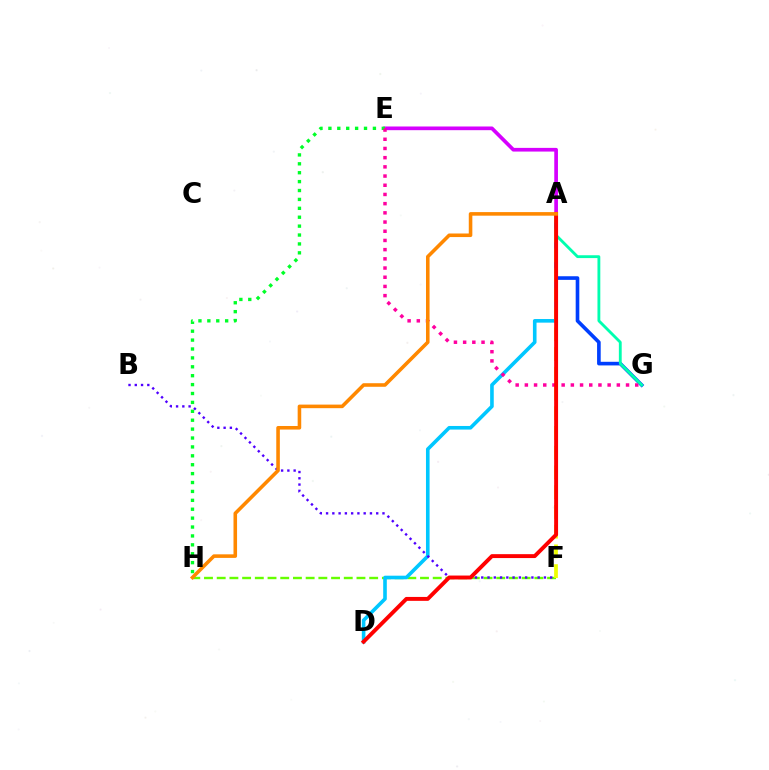{('A', 'E'): [{'color': '#d600ff', 'line_style': 'solid', 'thickness': 2.65}], ('F', 'H'): [{'color': '#66ff00', 'line_style': 'dashed', 'thickness': 1.73}], ('A', 'G'): [{'color': '#003fff', 'line_style': 'solid', 'thickness': 2.61}, {'color': '#00ffaf', 'line_style': 'solid', 'thickness': 2.04}], ('A', 'D'): [{'color': '#00c7ff', 'line_style': 'solid', 'thickness': 2.6}, {'color': '#ff0000', 'line_style': 'solid', 'thickness': 2.82}], ('A', 'F'): [{'color': '#eeff00', 'line_style': 'dashed', 'thickness': 2.68}], ('E', 'H'): [{'color': '#00ff27', 'line_style': 'dotted', 'thickness': 2.42}], ('B', 'F'): [{'color': '#4f00ff', 'line_style': 'dotted', 'thickness': 1.7}], ('E', 'G'): [{'color': '#ff00a0', 'line_style': 'dotted', 'thickness': 2.5}], ('A', 'H'): [{'color': '#ff8800', 'line_style': 'solid', 'thickness': 2.57}]}